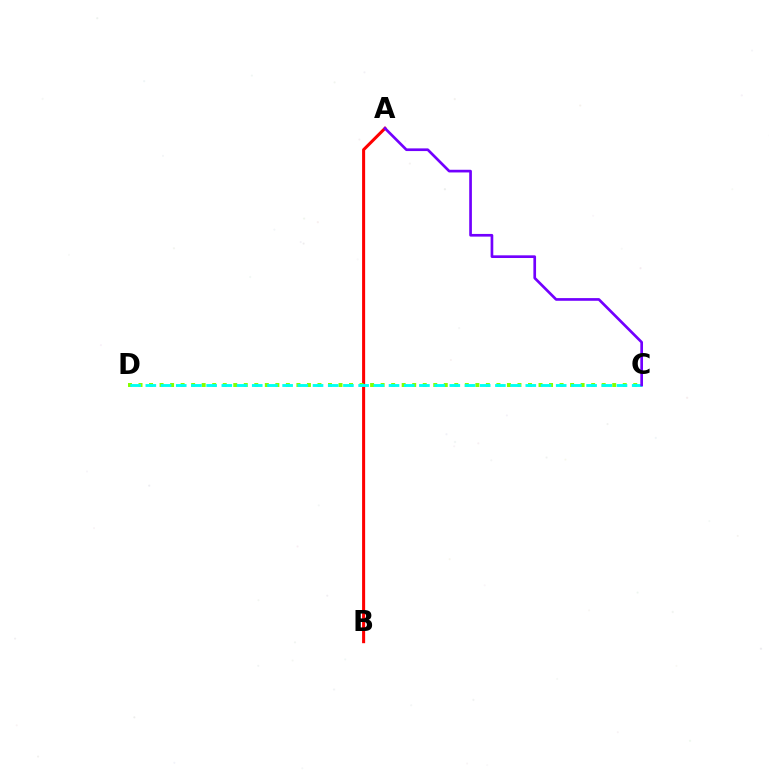{('A', 'B'): [{'color': '#ff0000', 'line_style': 'solid', 'thickness': 2.19}], ('C', 'D'): [{'color': '#84ff00', 'line_style': 'dotted', 'thickness': 2.86}, {'color': '#00fff6', 'line_style': 'dashed', 'thickness': 2.06}], ('A', 'C'): [{'color': '#7200ff', 'line_style': 'solid', 'thickness': 1.93}]}